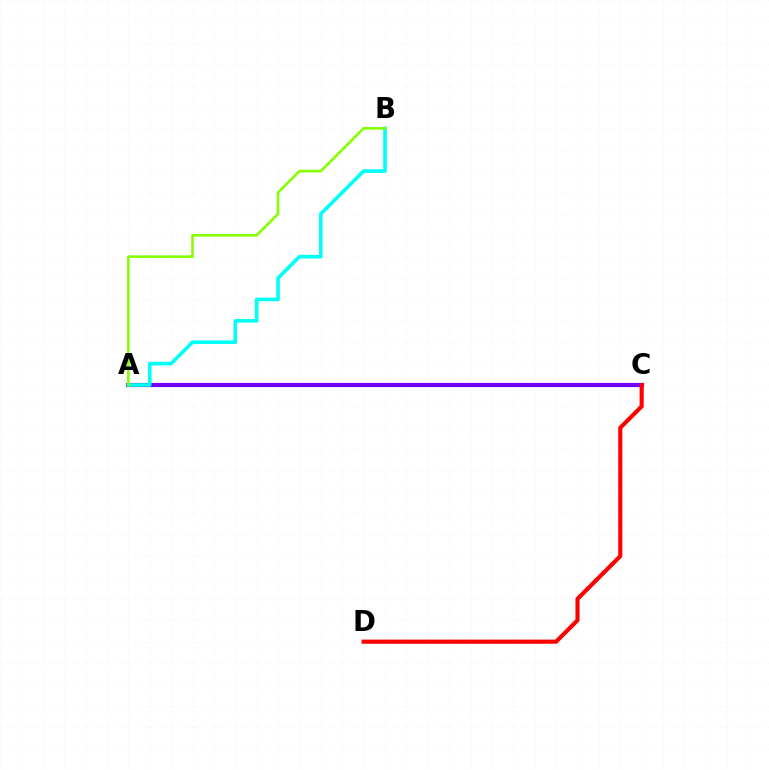{('A', 'C'): [{'color': '#7200ff', 'line_style': 'solid', 'thickness': 2.98}], ('C', 'D'): [{'color': '#ff0000', 'line_style': 'solid', 'thickness': 2.97}], ('A', 'B'): [{'color': '#00fff6', 'line_style': 'solid', 'thickness': 2.62}, {'color': '#84ff00', 'line_style': 'solid', 'thickness': 1.87}]}